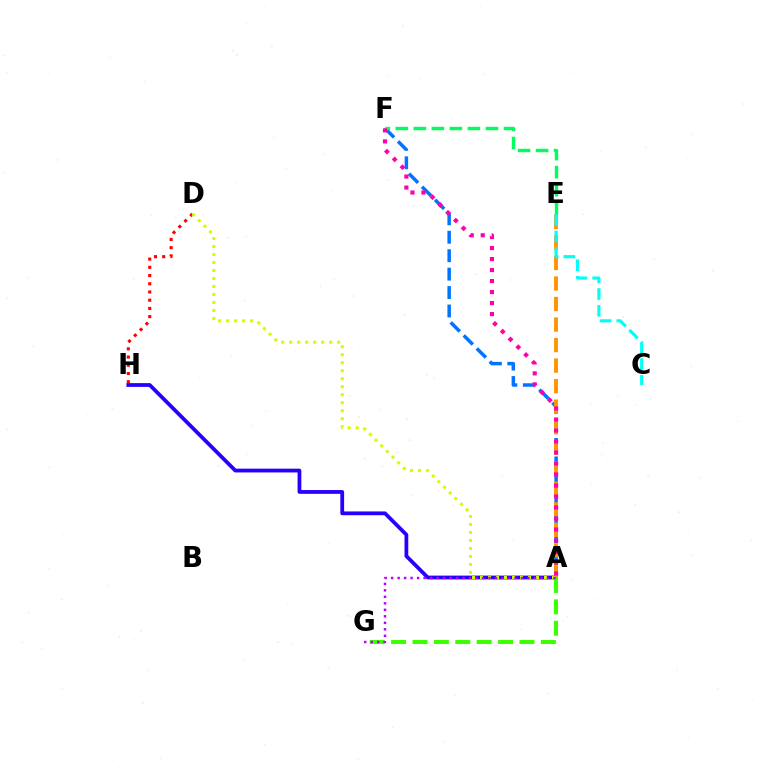{('D', 'H'): [{'color': '#ff0000', 'line_style': 'dotted', 'thickness': 2.23}], ('A', 'F'): [{'color': '#0074ff', 'line_style': 'dashed', 'thickness': 2.5}, {'color': '#ff00ac', 'line_style': 'dotted', 'thickness': 2.99}], ('A', 'H'): [{'color': '#2500ff', 'line_style': 'solid', 'thickness': 2.72}], ('A', 'E'): [{'color': '#ff9400', 'line_style': 'dashed', 'thickness': 2.79}], ('C', 'E'): [{'color': '#00fff6', 'line_style': 'dashed', 'thickness': 2.27}], ('E', 'F'): [{'color': '#00ff5c', 'line_style': 'dashed', 'thickness': 2.45}], ('A', 'D'): [{'color': '#d1ff00', 'line_style': 'dotted', 'thickness': 2.17}], ('A', 'G'): [{'color': '#3dff00', 'line_style': 'dashed', 'thickness': 2.91}, {'color': '#b900ff', 'line_style': 'dotted', 'thickness': 1.76}]}